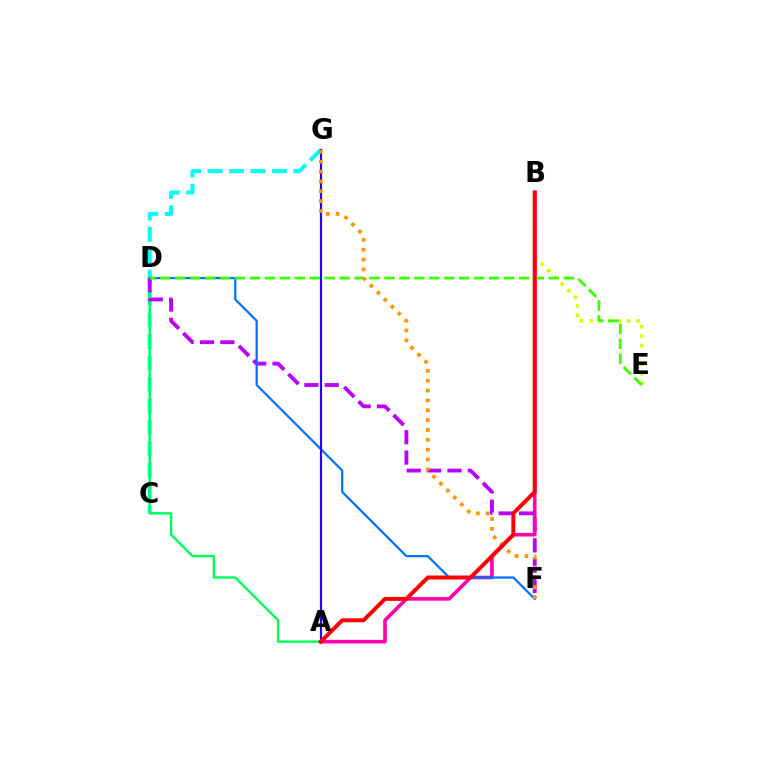{('C', 'G'): [{'color': '#00fff6', 'line_style': 'dashed', 'thickness': 2.91}], ('A', 'D'): [{'color': '#00ff5c', 'line_style': 'solid', 'thickness': 1.76}], ('B', 'E'): [{'color': '#d1ff00', 'line_style': 'dotted', 'thickness': 2.56}], ('D', 'F'): [{'color': '#b900ff', 'line_style': 'dashed', 'thickness': 2.77}, {'color': '#0074ff', 'line_style': 'solid', 'thickness': 1.63}], ('A', 'B'): [{'color': '#ff00ac', 'line_style': 'solid', 'thickness': 2.6}, {'color': '#ff0000', 'line_style': 'solid', 'thickness': 2.85}], ('A', 'G'): [{'color': '#2500ff', 'line_style': 'solid', 'thickness': 1.56}], ('D', 'E'): [{'color': '#3dff00', 'line_style': 'dashed', 'thickness': 2.03}], ('F', 'G'): [{'color': '#ff9400', 'line_style': 'dotted', 'thickness': 2.68}]}